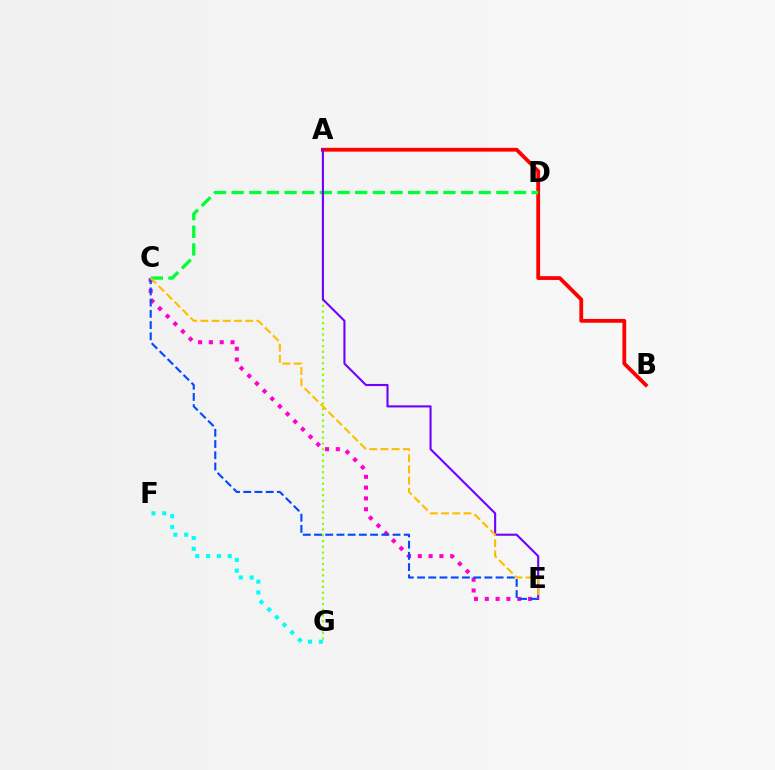{('A', 'G'): [{'color': '#84ff00', 'line_style': 'dotted', 'thickness': 1.56}], ('A', 'B'): [{'color': '#ff0000', 'line_style': 'solid', 'thickness': 2.73}], ('C', 'E'): [{'color': '#ff00cf', 'line_style': 'dotted', 'thickness': 2.93}, {'color': '#004bff', 'line_style': 'dashed', 'thickness': 1.52}, {'color': '#ffbd00', 'line_style': 'dashed', 'thickness': 1.52}], ('F', 'G'): [{'color': '#00fff6', 'line_style': 'dotted', 'thickness': 2.94}], ('C', 'D'): [{'color': '#00ff39', 'line_style': 'dashed', 'thickness': 2.4}], ('A', 'E'): [{'color': '#7200ff', 'line_style': 'solid', 'thickness': 1.52}]}